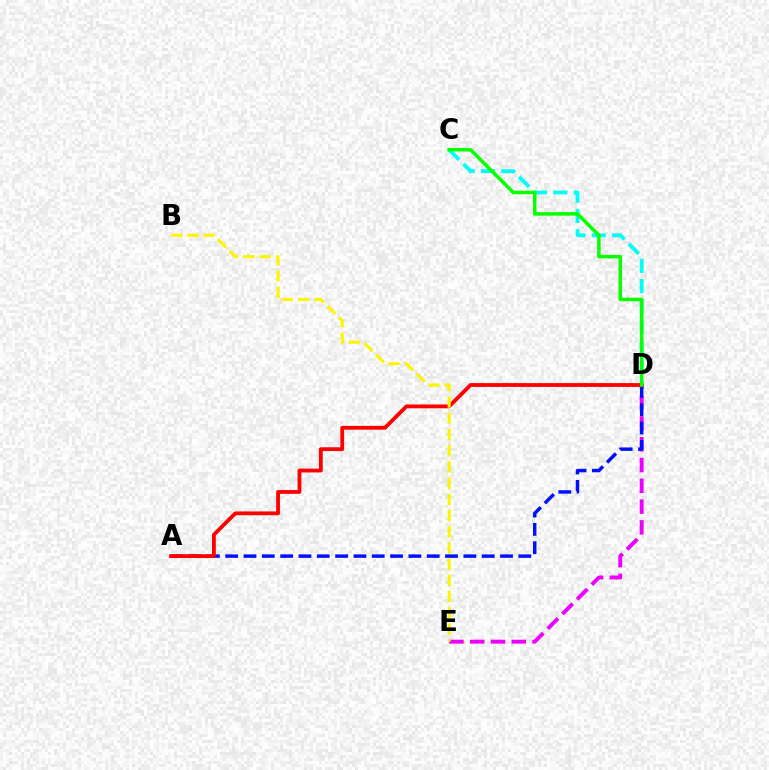{('D', 'E'): [{'color': '#ee00ff', 'line_style': 'dashed', 'thickness': 2.82}], ('A', 'D'): [{'color': '#0010ff', 'line_style': 'dashed', 'thickness': 2.49}, {'color': '#ff0000', 'line_style': 'solid', 'thickness': 2.74}], ('C', 'D'): [{'color': '#00fff6', 'line_style': 'dashed', 'thickness': 2.76}, {'color': '#08ff00', 'line_style': 'solid', 'thickness': 2.53}], ('B', 'E'): [{'color': '#fcf500', 'line_style': 'dashed', 'thickness': 2.2}]}